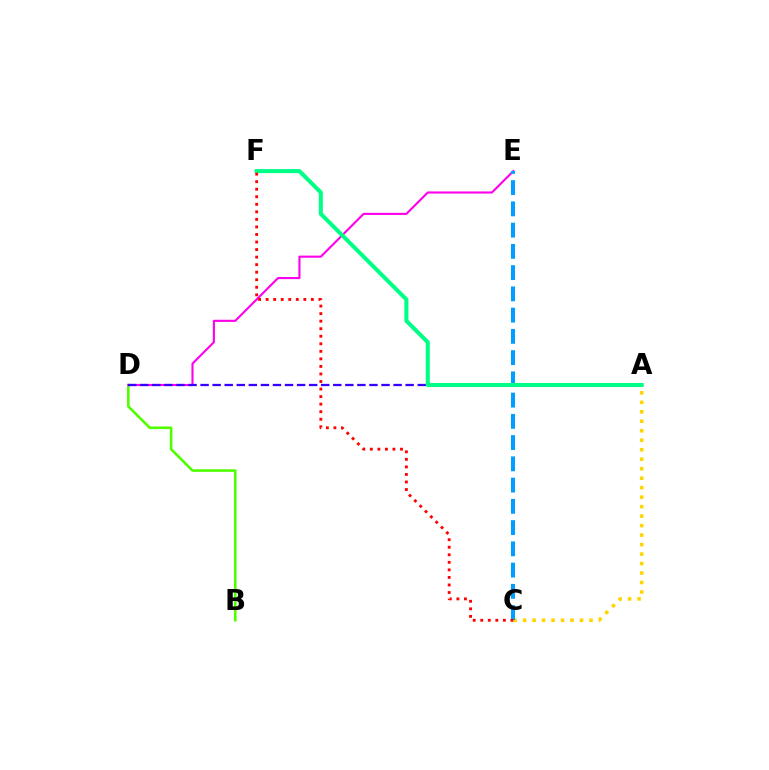{('B', 'D'): [{'color': '#4fff00', 'line_style': 'solid', 'thickness': 1.87}], ('D', 'E'): [{'color': '#ff00ed', 'line_style': 'solid', 'thickness': 1.53}], ('A', 'D'): [{'color': '#3700ff', 'line_style': 'dashed', 'thickness': 1.64}], ('A', 'C'): [{'color': '#ffd500', 'line_style': 'dotted', 'thickness': 2.58}], ('C', 'E'): [{'color': '#009eff', 'line_style': 'dashed', 'thickness': 2.89}], ('A', 'F'): [{'color': '#00ff86', 'line_style': 'solid', 'thickness': 2.92}], ('C', 'F'): [{'color': '#ff0000', 'line_style': 'dotted', 'thickness': 2.05}]}